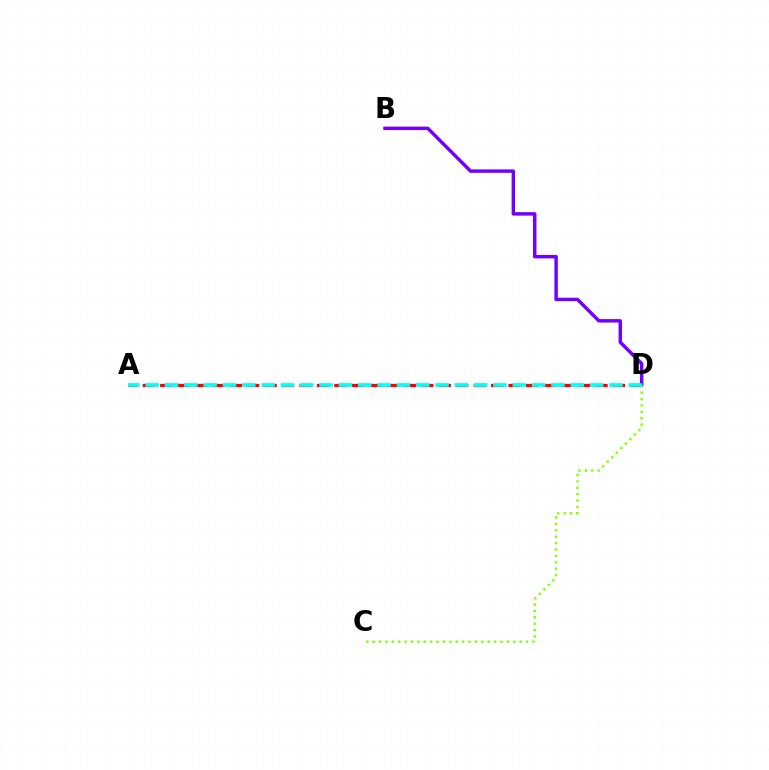{('A', 'D'): [{'color': '#ff0000', 'line_style': 'dashed', 'thickness': 2.37}, {'color': '#00fff6', 'line_style': 'dashed', 'thickness': 2.62}], ('B', 'D'): [{'color': '#7200ff', 'line_style': 'solid', 'thickness': 2.48}], ('C', 'D'): [{'color': '#84ff00', 'line_style': 'dotted', 'thickness': 1.74}]}